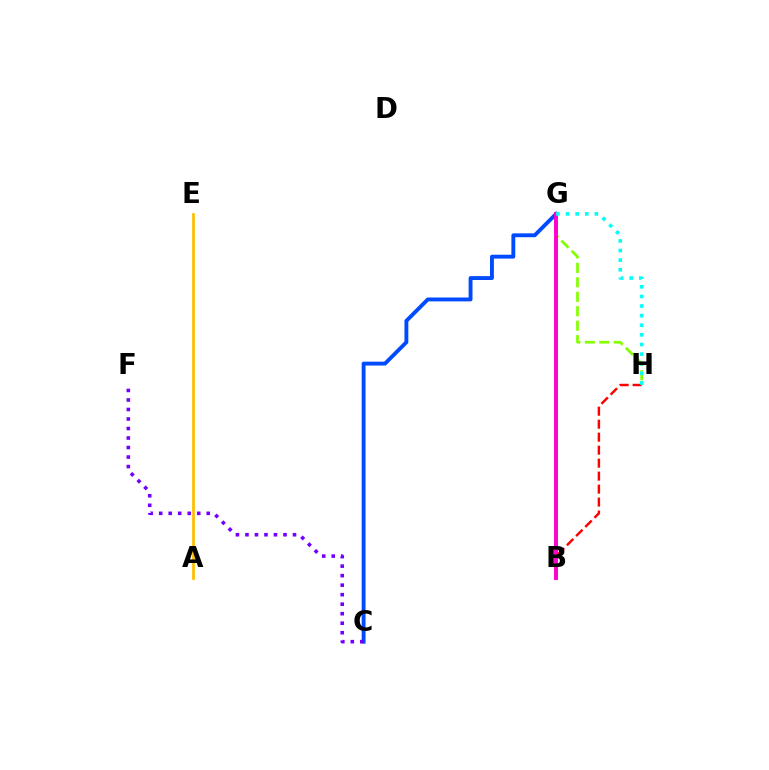{('B', 'H'): [{'color': '#ff0000', 'line_style': 'dashed', 'thickness': 1.76}], ('B', 'G'): [{'color': '#00ff39', 'line_style': 'dotted', 'thickness': 1.64}, {'color': '#ff00cf', 'line_style': 'solid', 'thickness': 2.82}], ('C', 'G'): [{'color': '#004bff', 'line_style': 'solid', 'thickness': 2.79}], ('G', 'H'): [{'color': '#84ff00', 'line_style': 'dashed', 'thickness': 1.96}, {'color': '#00fff6', 'line_style': 'dotted', 'thickness': 2.61}], ('C', 'F'): [{'color': '#7200ff', 'line_style': 'dotted', 'thickness': 2.58}], ('A', 'E'): [{'color': '#ffbd00', 'line_style': 'solid', 'thickness': 1.97}]}